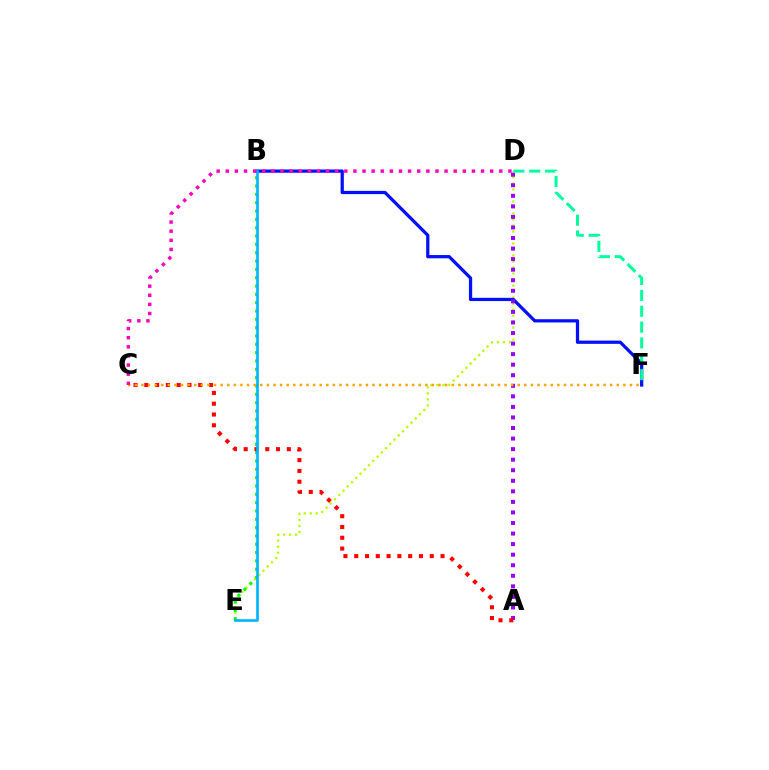{('D', 'E'): [{'color': '#b3ff00', 'line_style': 'dotted', 'thickness': 1.63}], ('B', 'F'): [{'color': '#0010ff', 'line_style': 'solid', 'thickness': 2.34}], ('A', 'D'): [{'color': '#9b00ff', 'line_style': 'dotted', 'thickness': 2.87}], ('B', 'E'): [{'color': '#08ff00', 'line_style': 'dotted', 'thickness': 2.26}, {'color': '#00b5ff', 'line_style': 'solid', 'thickness': 1.92}], ('A', 'C'): [{'color': '#ff0000', 'line_style': 'dotted', 'thickness': 2.93}], ('D', 'F'): [{'color': '#00ff9d', 'line_style': 'dashed', 'thickness': 2.15}], ('C', 'F'): [{'color': '#ffa500', 'line_style': 'dotted', 'thickness': 1.79}], ('C', 'D'): [{'color': '#ff00bd', 'line_style': 'dotted', 'thickness': 2.48}]}